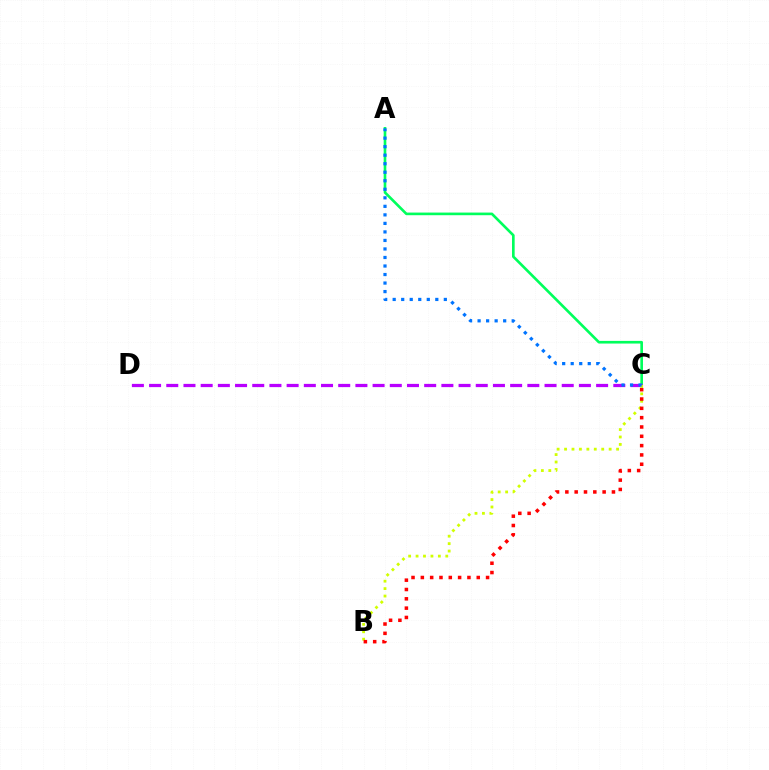{('A', 'C'): [{'color': '#00ff5c', 'line_style': 'solid', 'thickness': 1.91}, {'color': '#0074ff', 'line_style': 'dotted', 'thickness': 2.32}], ('C', 'D'): [{'color': '#b900ff', 'line_style': 'dashed', 'thickness': 2.34}], ('B', 'C'): [{'color': '#d1ff00', 'line_style': 'dotted', 'thickness': 2.02}, {'color': '#ff0000', 'line_style': 'dotted', 'thickness': 2.53}]}